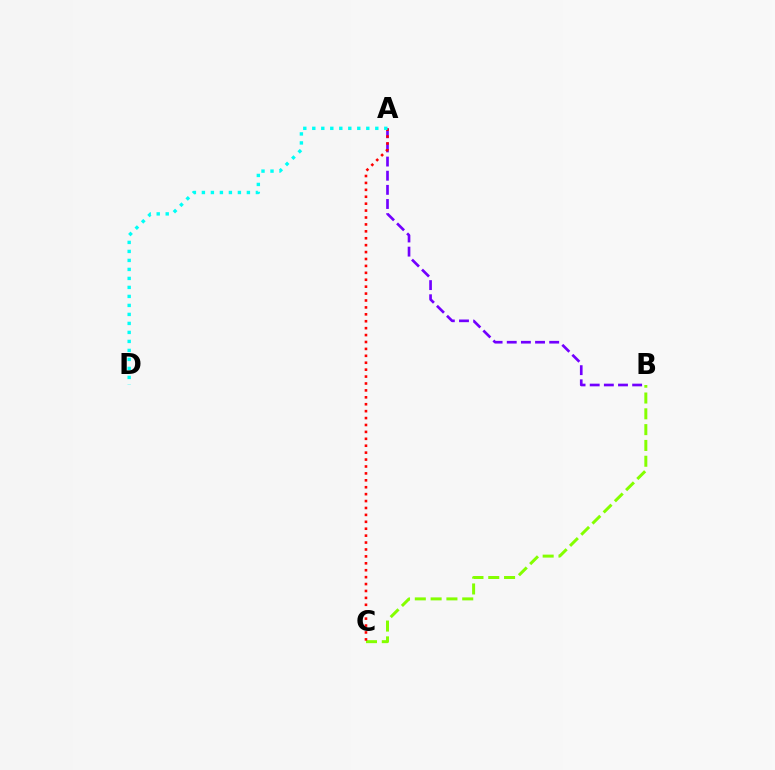{('A', 'B'): [{'color': '#7200ff', 'line_style': 'dashed', 'thickness': 1.92}], ('B', 'C'): [{'color': '#84ff00', 'line_style': 'dashed', 'thickness': 2.15}], ('A', 'C'): [{'color': '#ff0000', 'line_style': 'dotted', 'thickness': 1.88}], ('A', 'D'): [{'color': '#00fff6', 'line_style': 'dotted', 'thickness': 2.45}]}